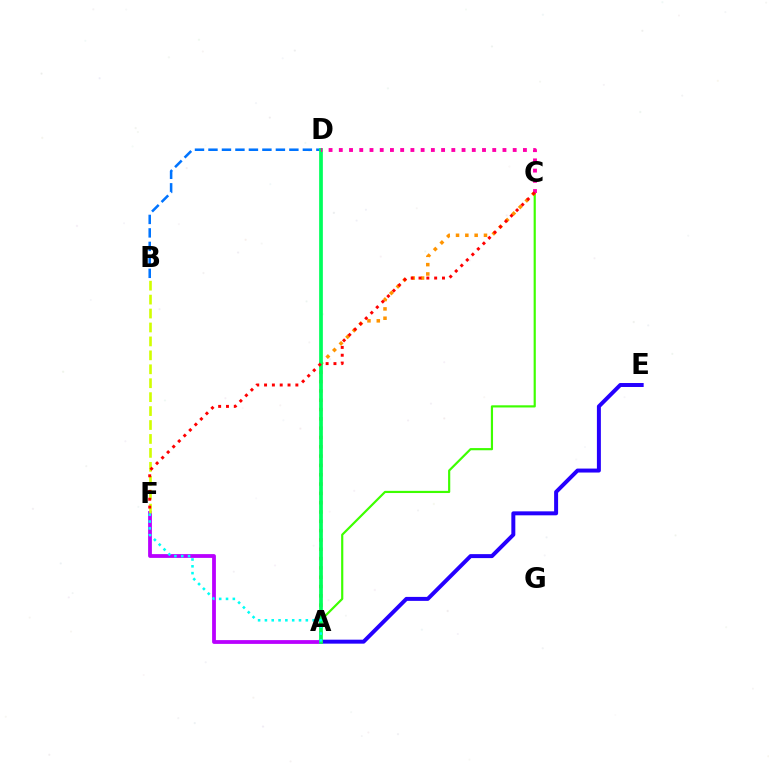{('A', 'C'): [{'color': '#3dff00', 'line_style': 'solid', 'thickness': 1.57}, {'color': '#ff9400', 'line_style': 'dotted', 'thickness': 2.53}], ('A', 'E'): [{'color': '#2500ff', 'line_style': 'solid', 'thickness': 2.86}], ('A', 'F'): [{'color': '#b900ff', 'line_style': 'solid', 'thickness': 2.72}, {'color': '#00fff6', 'line_style': 'dotted', 'thickness': 1.85}], ('B', 'D'): [{'color': '#0074ff', 'line_style': 'dashed', 'thickness': 1.83}], ('A', 'D'): [{'color': '#00ff5c', 'line_style': 'solid', 'thickness': 2.68}], ('B', 'F'): [{'color': '#d1ff00', 'line_style': 'dashed', 'thickness': 1.89}], ('C', 'D'): [{'color': '#ff00ac', 'line_style': 'dotted', 'thickness': 2.78}], ('C', 'F'): [{'color': '#ff0000', 'line_style': 'dotted', 'thickness': 2.13}]}